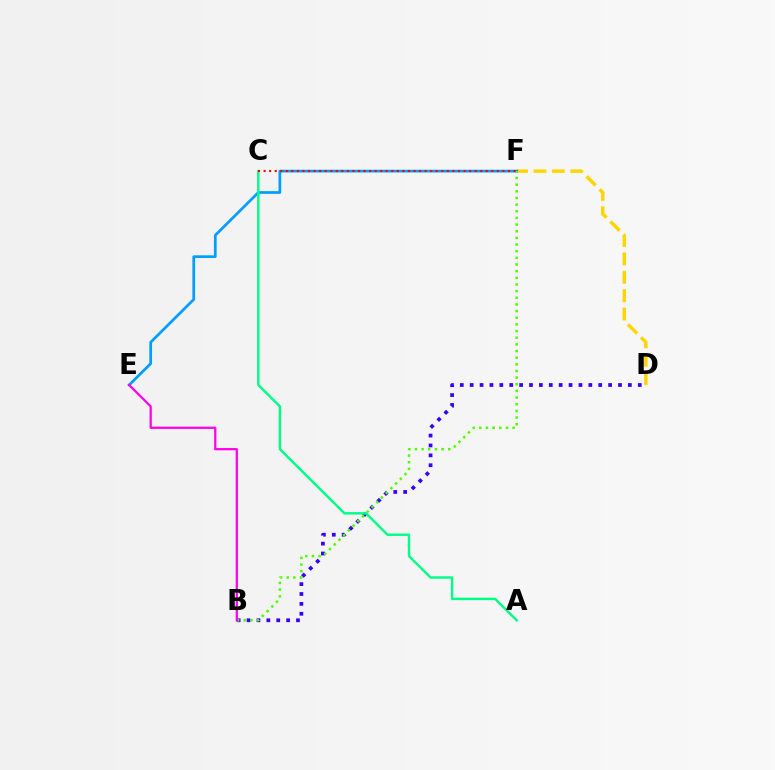{('D', 'F'): [{'color': '#ffd500', 'line_style': 'dashed', 'thickness': 2.5}], ('E', 'F'): [{'color': '#009eff', 'line_style': 'solid', 'thickness': 1.96}], ('B', 'D'): [{'color': '#3700ff', 'line_style': 'dotted', 'thickness': 2.69}], ('B', 'F'): [{'color': '#4fff00', 'line_style': 'dotted', 'thickness': 1.81}], ('A', 'C'): [{'color': '#00ff86', 'line_style': 'solid', 'thickness': 1.76}], ('B', 'E'): [{'color': '#ff00ed', 'line_style': 'solid', 'thickness': 1.62}], ('C', 'F'): [{'color': '#ff0000', 'line_style': 'dotted', 'thickness': 1.51}]}